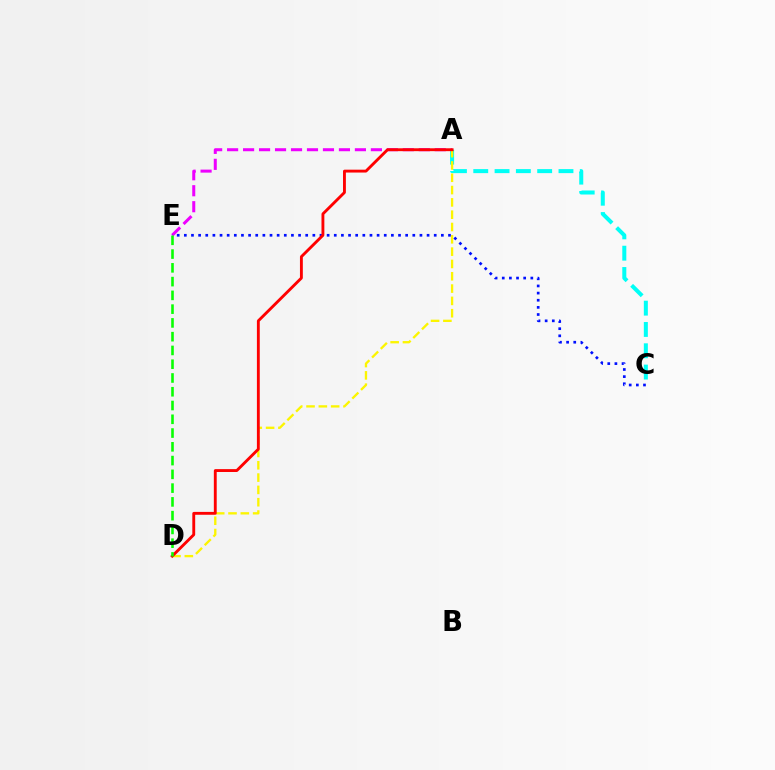{('A', 'C'): [{'color': '#00fff6', 'line_style': 'dashed', 'thickness': 2.89}], ('A', 'E'): [{'color': '#ee00ff', 'line_style': 'dashed', 'thickness': 2.17}], ('A', 'D'): [{'color': '#fcf500', 'line_style': 'dashed', 'thickness': 1.67}, {'color': '#ff0000', 'line_style': 'solid', 'thickness': 2.07}], ('C', 'E'): [{'color': '#0010ff', 'line_style': 'dotted', 'thickness': 1.94}], ('D', 'E'): [{'color': '#08ff00', 'line_style': 'dashed', 'thickness': 1.87}]}